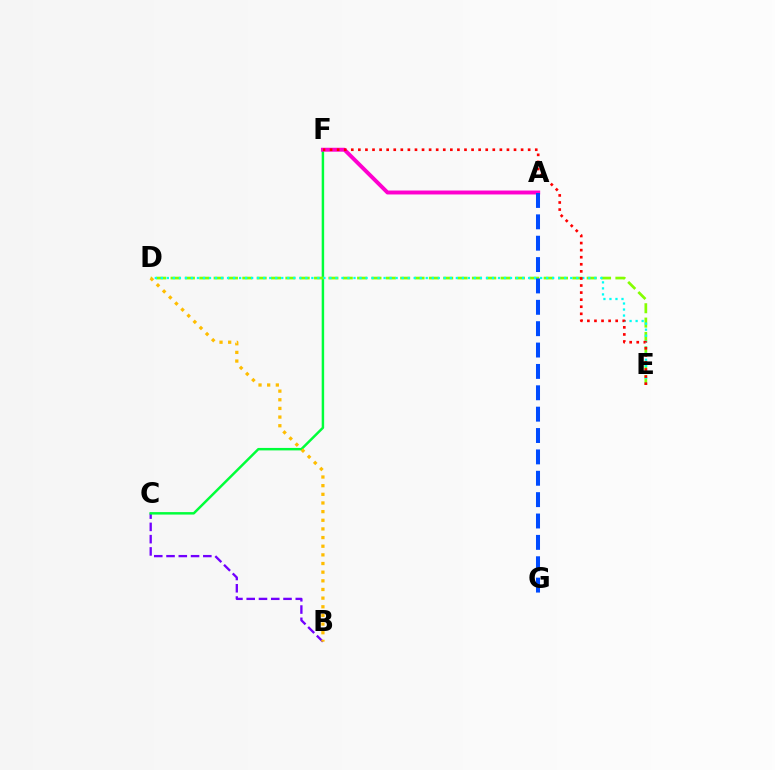{('B', 'C'): [{'color': '#7200ff', 'line_style': 'dashed', 'thickness': 1.67}], ('C', 'F'): [{'color': '#00ff39', 'line_style': 'solid', 'thickness': 1.77}], ('D', 'E'): [{'color': '#84ff00', 'line_style': 'dashed', 'thickness': 1.95}, {'color': '#00fff6', 'line_style': 'dotted', 'thickness': 1.64}], ('A', 'F'): [{'color': '#ff00cf', 'line_style': 'solid', 'thickness': 2.82}], ('B', 'D'): [{'color': '#ffbd00', 'line_style': 'dotted', 'thickness': 2.35}], ('A', 'G'): [{'color': '#004bff', 'line_style': 'dashed', 'thickness': 2.9}], ('E', 'F'): [{'color': '#ff0000', 'line_style': 'dotted', 'thickness': 1.92}]}